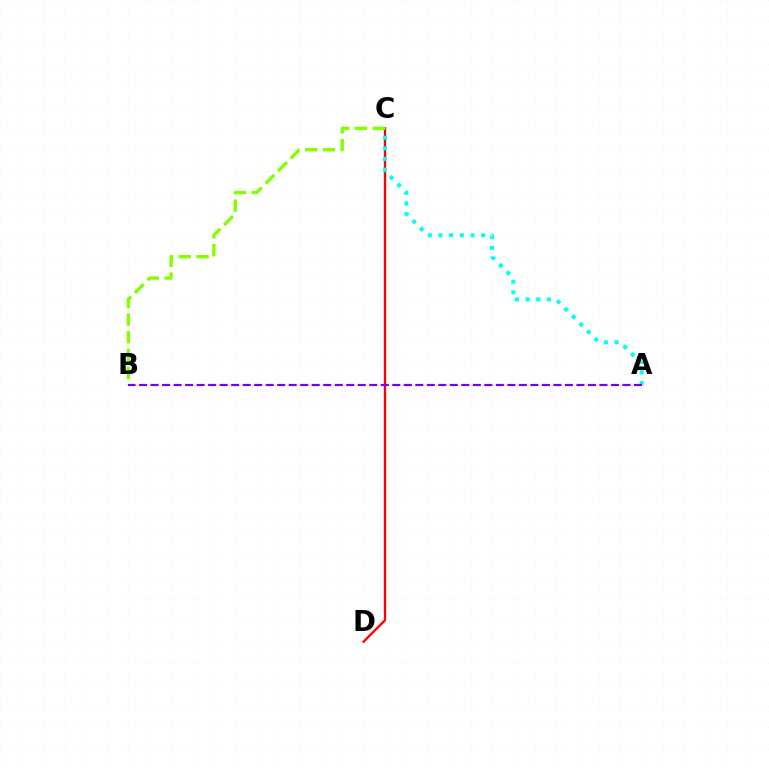{('C', 'D'): [{'color': '#ff0000', 'line_style': 'solid', 'thickness': 1.68}], ('A', 'C'): [{'color': '#00fff6', 'line_style': 'dotted', 'thickness': 2.9}], ('B', 'C'): [{'color': '#84ff00', 'line_style': 'dashed', 'thickness': 2.42}], ('A', 'B'): [{'color': '#7200ff', 'line_style': 'dashed', 'thickness': 1.56}]}